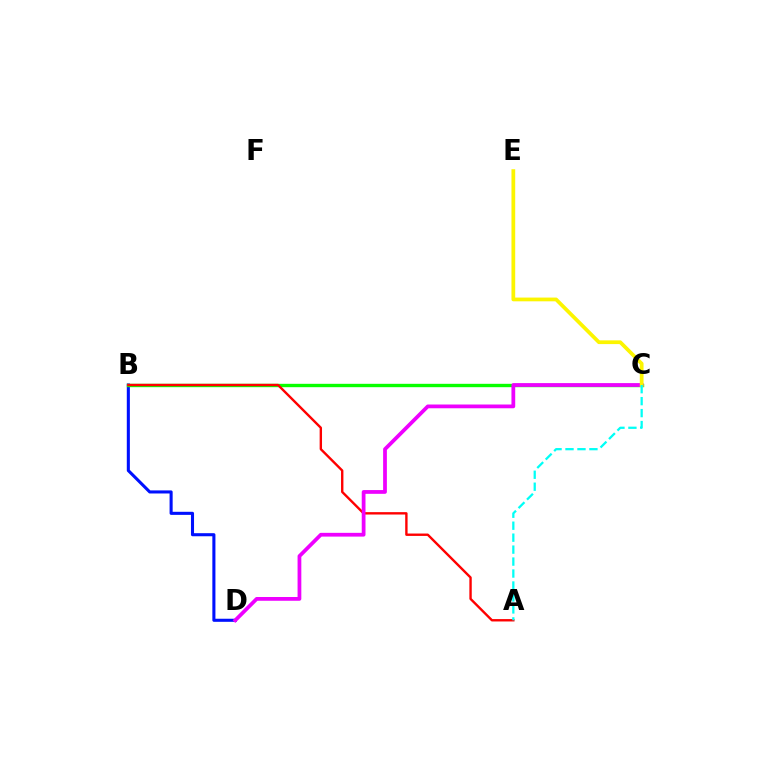{('B', 'D'): [{'color': '#0010ff', 'line_style': 'solid', 'thickness': 2.21}], ('B', 'C'): [{'color': '#08ff00', 'line_style': 'solid', 'thickness': 2.43}], ('A', 'B'): [{'color': '#ff0000', 'line_style': 'solid', 'thickness': 1.72}], ('C', 'D'): [{'color': '#ee00ff', 'line_style': 'solid', 'thickness': 2.71}], ('C', 'E'): [{'color': '#fcf500', 'line_style': 'solid', 'thickness': 2.69}], ('A', 'C'): [{'color': '#00fff6', 'line_style': 'dashed', 'thickness': 1.62}]}